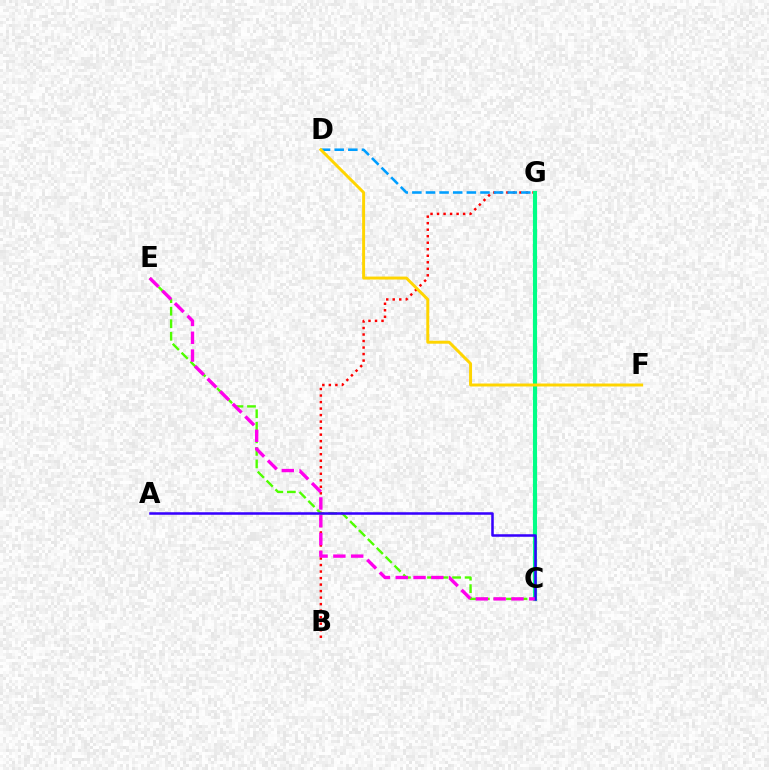{('B', 'G'): [{'color': '#ff0000', 'line_style': 'dotted', 'thickness': 1.77}], ('D', 'G'): [{'color': '#009eff', 'line_style': 'dashed', 'thickness': 1.85}], ('C', 'E'): [{'color': '#4fff00', 'line_style': 'dashed', 'thickness': 1.7}, {'color': '#ff00ed', 'line_style': 'dashed', 'thickness': 2.42}], ('C', 'G'): [{'color': '#00ff86', 'line_style': 'solid', 'thickness': 2.98}], ('A', 'C'): [{'color': '#3700ff', 'line_style': 'solid', 'thickness': 1.82}], ('D', 'F'): [{'color': '#ffd500', 'line_style': 'solid', 'thickness': 2.13}]}